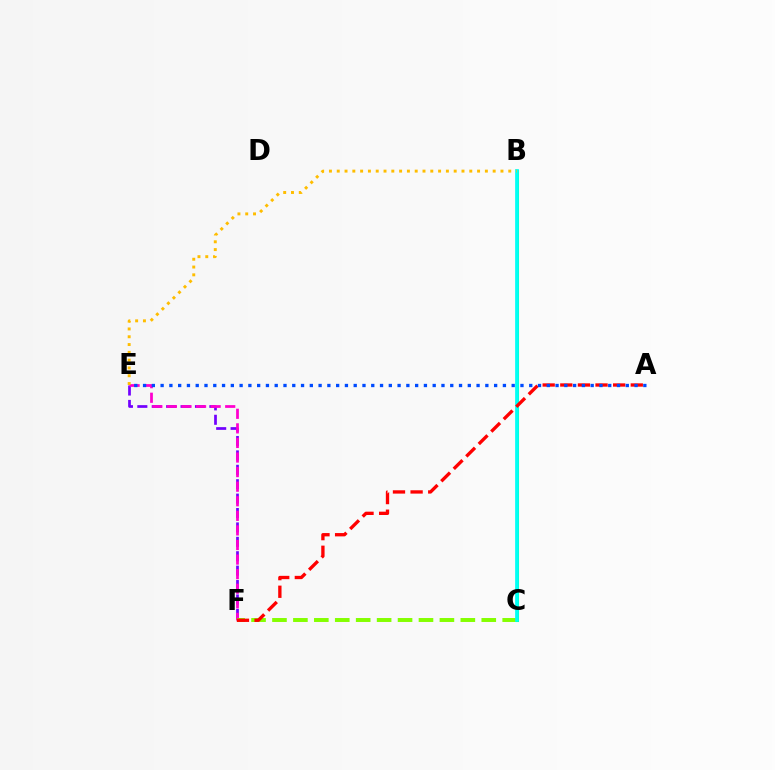{('E', 'F'): [{'color': '#7200ff', 'line_style': 'dashed', 'thickness': 1.96}, {'color': '#ff00cf', 'line_style': 'dashed', 'thickness': 1.98}], ('C', 'F'): [{'color': '#84ff00', 'line_style': 'dashed', 'thickness': 2.84}], ('B', 'C'): [{'color': '#00ff39', 'line_style': 'solid', 'thickness': 2.2}, {'color': '#00fff6', 'line_style': 'solid', 'thickness': 2.68}], ('A', 'F'): [{'color': '#ff0000', 'line_style': 'dashed', 'thickness': 2.39}], ('A', 'E'): [{'color': '#004bff', 'line_style': 'dotted', 'thickness': 2.38}], ('B', 'E'): [{'color': '#ffbd00', 'line_style': 'dotted', 'thickness': 2.12}]}